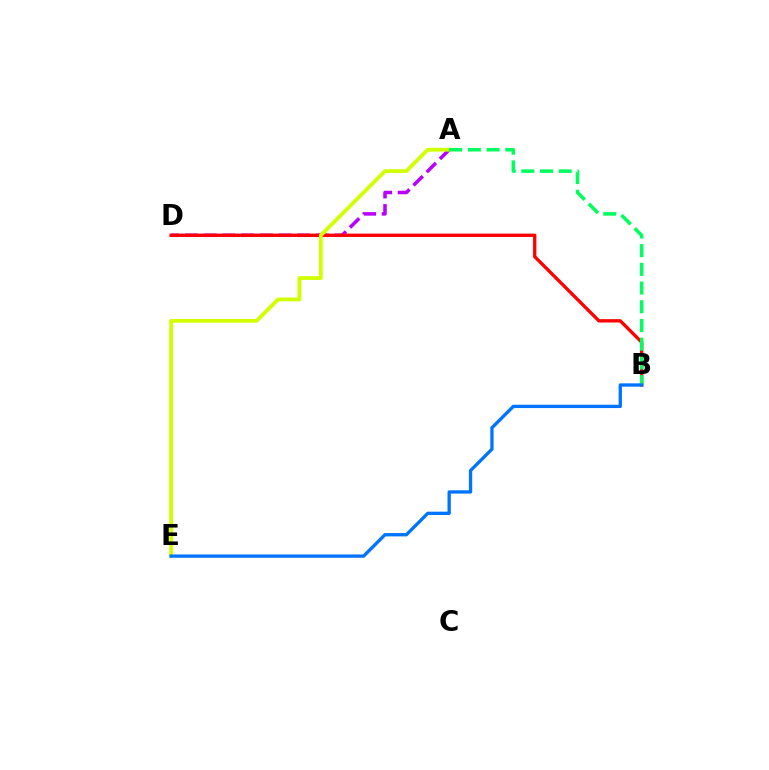{('A', 'D'): [{'color': '#b900ff', 'line_style': 'dashed', 'thickness': 2.54}], ('B', 'D'): [{'color': '#ff0000', 'line_style': 'solid', 'thickness': 2.4}], ('A', 'E'): [{'color': '#d1ff00', 'line_style': 'solid', 'thickness': 2.73}], ('A', 'B'): [{'color': '#00ff5c', 'line_style': 'dashed', 'thickness': 2.54}], ('B', 'E'): [{'color': '#0074ff', 'line_style': 'solid', 'thickness': 2.39}]}